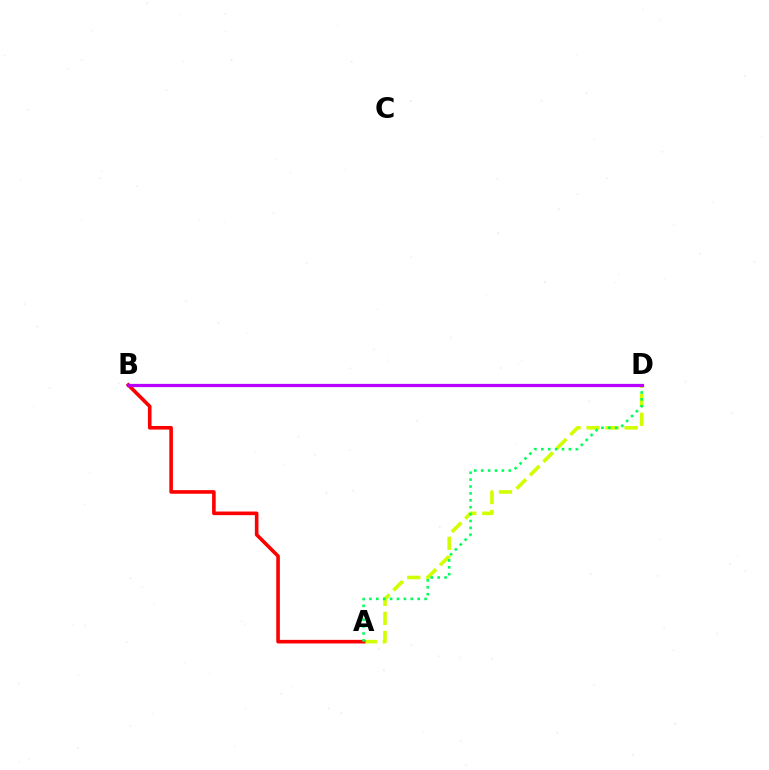{('A', 'D'): [{'color': '#d1ff00', 'line_style': 'dashed', 'thickness': 2.58}, {'color': '#00ff5c', 'line_style': 'dotted', 'thickness': 1.87}], ('B', 'D'): [{'color': '#0074ff', 'line_style': 'solid', 'thickness': 2.13}, {'color': '#b900ff', 'line_style': 'solid', 'thickness': 2.33}], ('A', 'B'): [{'color': '#ff0000', 'line_style': 'solid', 'thickness': 2.59}]}